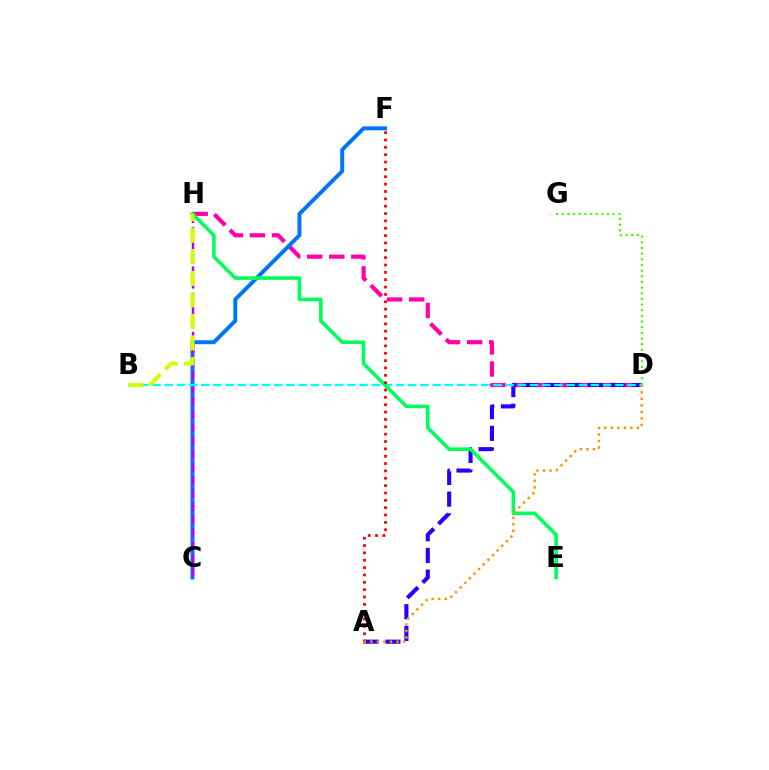{('D', 'H'): [{'color': '#ff00ac', 'line_style': 'dashed', 'thickness': 2.99}], ('C', 'F'): [{'color': '#0074ff', 'line_style': 'solid', 'thickness': 2.85}], ('A', 'D'): [{'color': '#2500ff', 'line_style': 'dashed', 'thickness': 2.95}, {'color': '#ff9400', 'line_style': 'dotted', 'thickness': 1.78}], ('C', 'H'): [{'color': '#b900ff', 'line_style': 'dashed', 'thickness': 1.78}], ('D', 'G'): [{'color': '#3dff00', 'line_style': 'dotted', 'thickness': 1.54}], ('B', 'D'): [{'color': '#00fff6', 'line_style': 'dashed', 'thickness': 1.65}], ('E', 'H'): [{'color': '#00ff5c', 'line_style': 'solid', 'thickness': 2.58}], ('B', 'H'): [{'color': '#d1ff00', 'line_style': 'dashed', 'thickness': 2.93}], ('A', 'F'): [{'color': '#ff0000', 'line_style': 'dotted', 'thickness': 2.0}]}